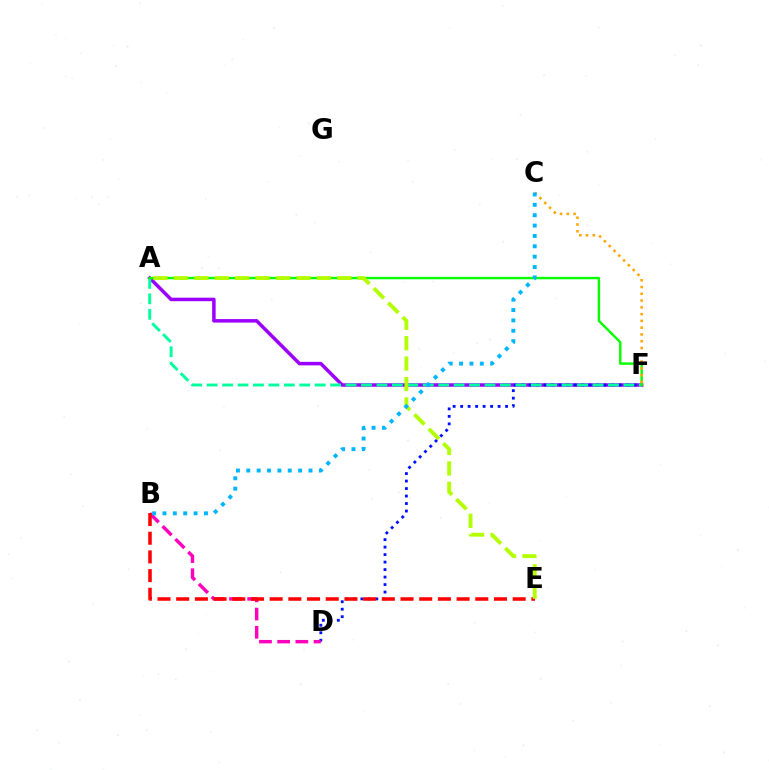{('A', 'F'): [{'color': '#9b00ff', 'line_style': 'solid', 'thickness': 2.53}, {'color': '#00ff9d', 'line_style': 'dashed', 'thickness': 2.1}, {'color': '#08ff00', 'line_style': 'solid', 'thickness': 1.75}], ('D', 'F'): [{'color': '#0010ff', 'line_style': 'dotted', 'thickness': 2.04}], ('B', 'D'): [{'color': '#ff00bd', 'line_style': 'dashed', 'thickness': 2.47}], ('B', 'E'): [{'color': '#ff0000', 'line_style': 'dashed', 'thickness': 2.54}], ('C', 'F'): [{'color': '#ffa500', 'line_style': 'dotted', 'thickness': 1.84}], ('A', 'E'): [{'color': '#b3ff00', 'line_style': 'dashed', 'thickness': 2.77}], ('B', 'C'): [{'color': '#00b5ff', 'line_style': 'dotted', 'thickness': 2.82}]}